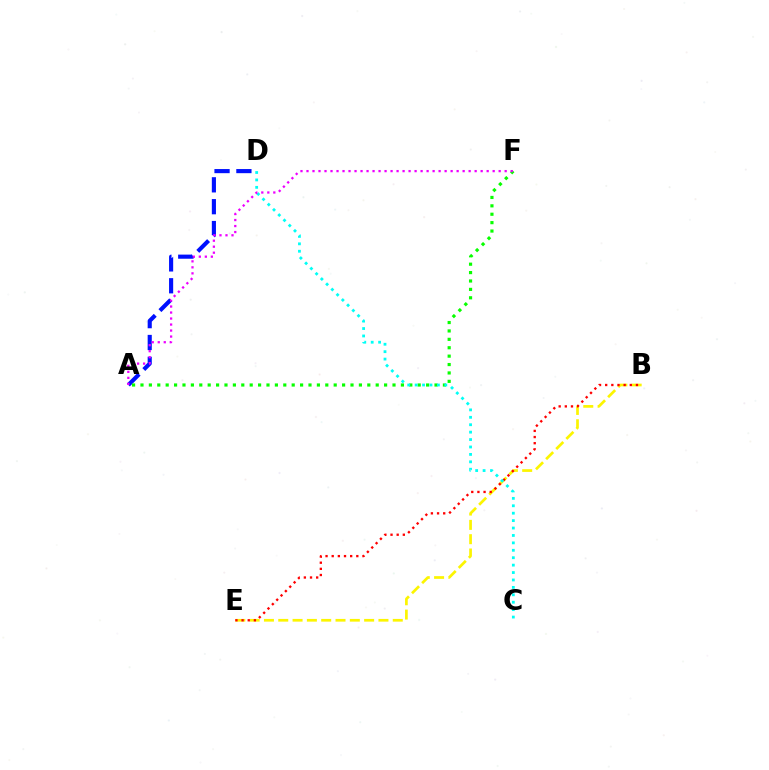{('A', 'D'): [{'color': '#0010ff', 'line_style': 'dashed', 'thickness': 2.97}], ('B', 'E'): [{'color': '#fcf500', 'line_style': 'dashed', 'thickness': 1.94}, {'color': '#ff0000', 'line_style': 'dotted', 'thickness': 1.67}], ('A', 'F'): [{'color': '#08ff00', 'line_style': 'dotted', 'thickness': 2.28}, {'color': '#ee00ff', 'line_style': 'dotted', 'thickness': 1.63}], ('C', 'D'): [{'color': '#00fff6', 'line_style': 'dotted', 'thickness': 2.02}]}